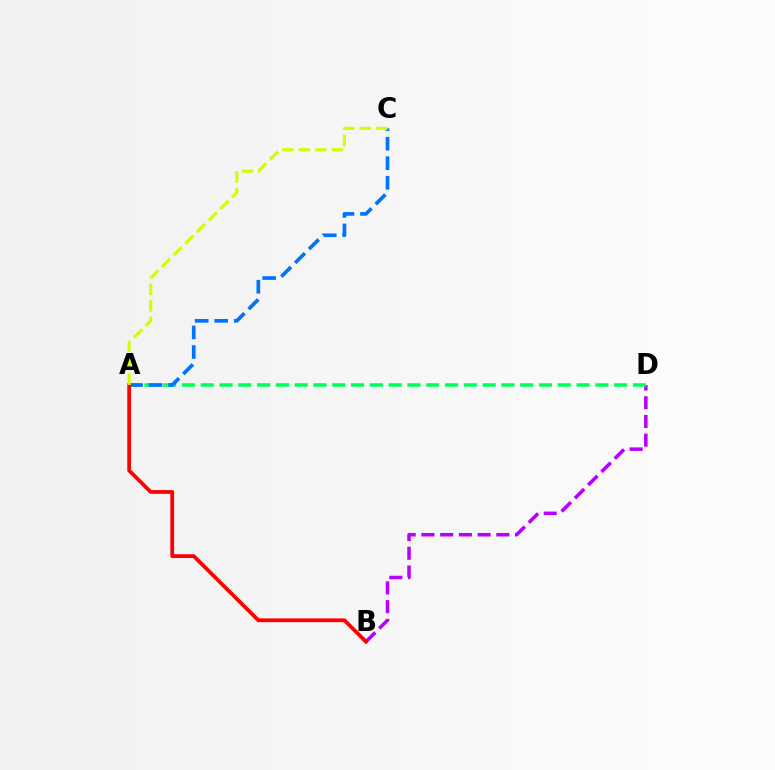{('B', 'D'): [{'color': '#b900ff', 'line_style': 'dashed', 'thickness': 2.54}], ('A', 'D'): [{'color': '#00ff5c', 'line_style': 'dashed', 'thickness': 2.55}], ('A', 'C'): [{'color': '#0074ff', 'line_style': 'dashed', 'thickness': 2.66}, {'color': '#d1ff00', 'line_style': 'dashed', 'thickness': 2.24}], ('A', 'B'): [{'color': '#ff0000', 'line_style': 'solid', 'thickness': 2.71}]}